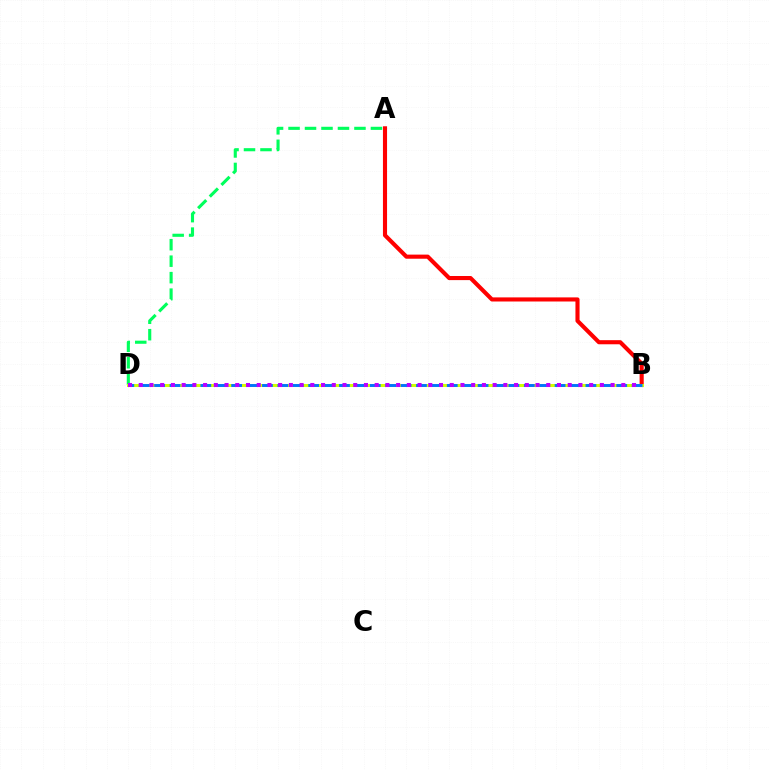{('A', 'B'): [{'color': '#ff0000', 'line_style': 'solid', 'thickness': 2.96}], ('A', 'D'): [{'color': '#00ff5c', 'line_style': 'dashed', 'thickness': 2.24}], ('B', 'D'): [{'color': '#d1ff00', 'line_style': 'solid', 'thickness': 2.17}, {'color': '#0074ff', 'line_style': 'dashed', 'thickness': 2.09}, {'color': '#b900ff', 'line_style': 'dotted', 'thickness': 2.91}]}